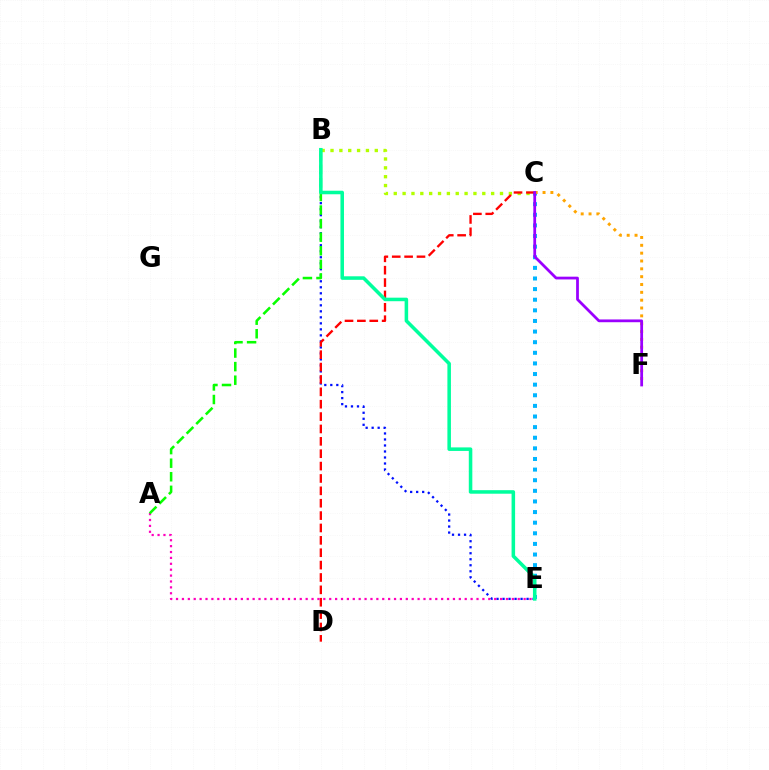{('B', 'C'): [{'color': '#b3ff00', 'line_style': 'dotted', 'thickness': 2.41}], ('C', 'E'): [{'color': '#00b5ff', 'line_style': 'dotted', 'thickness': 2.88}], ('B', 'E'): [{'color': '#0010ff', 'line_style': 'dotted', 'thickness': 1.63}, {'color': '#00ff9d', 'line_style': 'solid', 'thickness': 2.54}], ('C', 'D'): [{'color': '#ff0000', 'line_style': 'dashed', 'thickness': 1.68}], ('A', 'E'): [{'color': '#ff00bd', 'line_style': 'dotted', 'thickness': 1.6}], ('C', 'F'): [{'color': '#ffa500', 'line_style': 'dotted', 'thickness': 2.13}, {'color': '#9b00ff', 'line_style': 'solid', 'thickness': 1.99}], ('A', 'B'): [{'color': '#08ff00', 'line_style': 'dashed', 'thickness': 1.84}]}